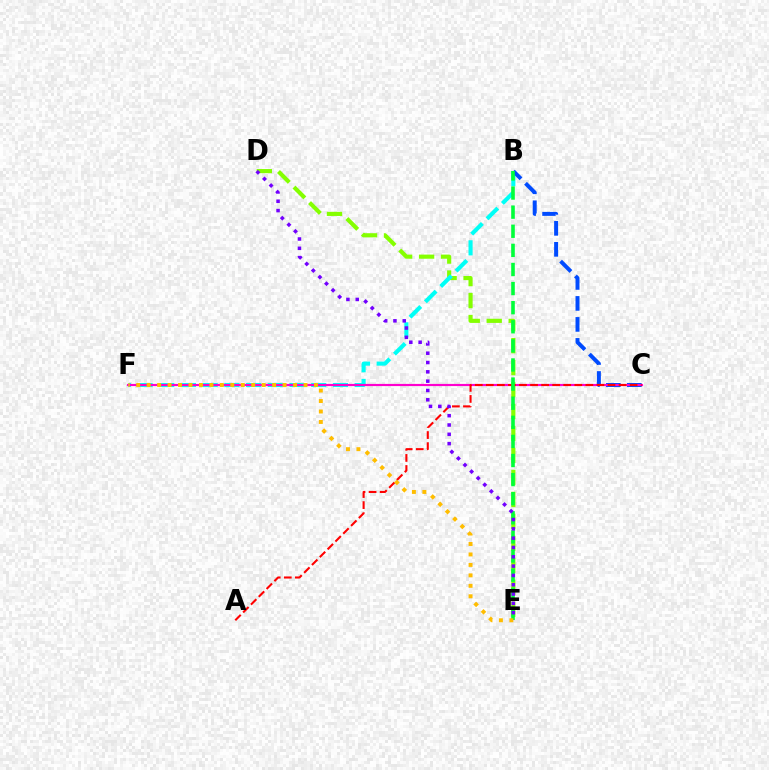{('D', 'E'): [{'color': '#84ff00', 'line_style': 'dashed', 'thickness': 2.98}, {'color': '#7200ff', 'line_style': 'dotted', 'thickness': 2.53}], ('B', 'F'): [{'color': '#00fff6', 'line_style': 'dashed', 'thickness': 2.95}], ('B', 'C'): [{'color': '#004bff', 'line_style': 'dashed', 'thickness': 2.85}], ('C', 'F'): [{'color': '#ff00cf', 'line_style': 'solid', 'thickness': 1.56}], ('A', 'C'): [{'color': '#ff0000', 'line_style': 'dashed', 'thickness': 1.5}], ('B', 'E'): [{'color': '#00ff39', 'line_style': 'dashed', 'thickness': 2.6}], ('E', 'F'): [{'color': '#ffbd00', 'line_style': 'dotted', 'thickness': 2.84}]}